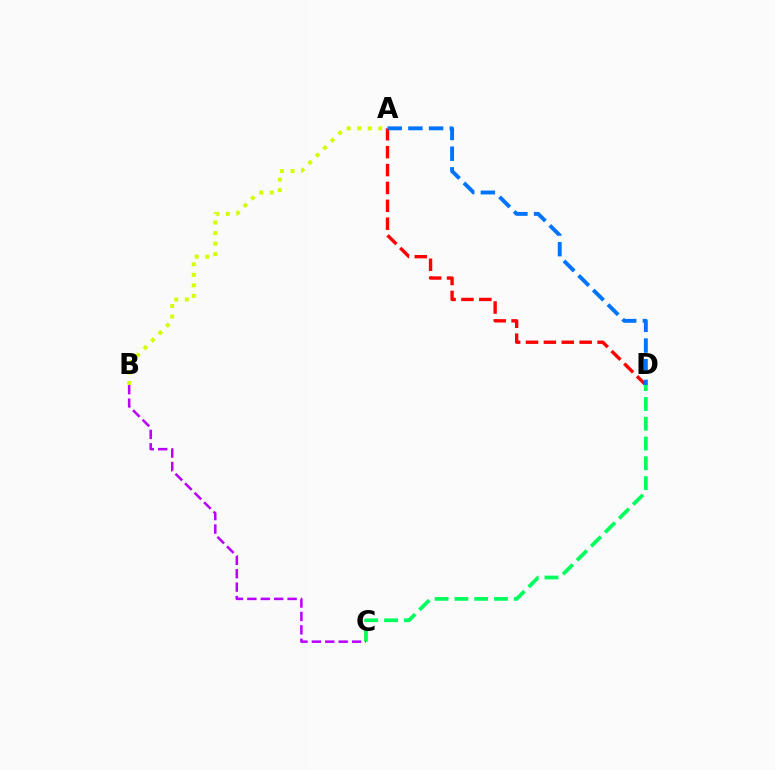{('A', 'B'): [{'color': '#d1ff00', 'line_style': 'dotted', 'thickness': 2.87}], ('A', 'D'): [{'color': '#ff0000', 'line_style': 'dashed', 'thickness': 2.43}, {'color': '#0074ff', 'line_style': 'dashed', 'thickness': 2.81}], ('C', 'D'): [{'color': '#00ff5c', 'line_style': 'dashed', 'thickness': 2.69}], ('B', 'C'): [{'color': '#b900ff', 'line_style': 'dashed', 'thickness': 1.82}]}